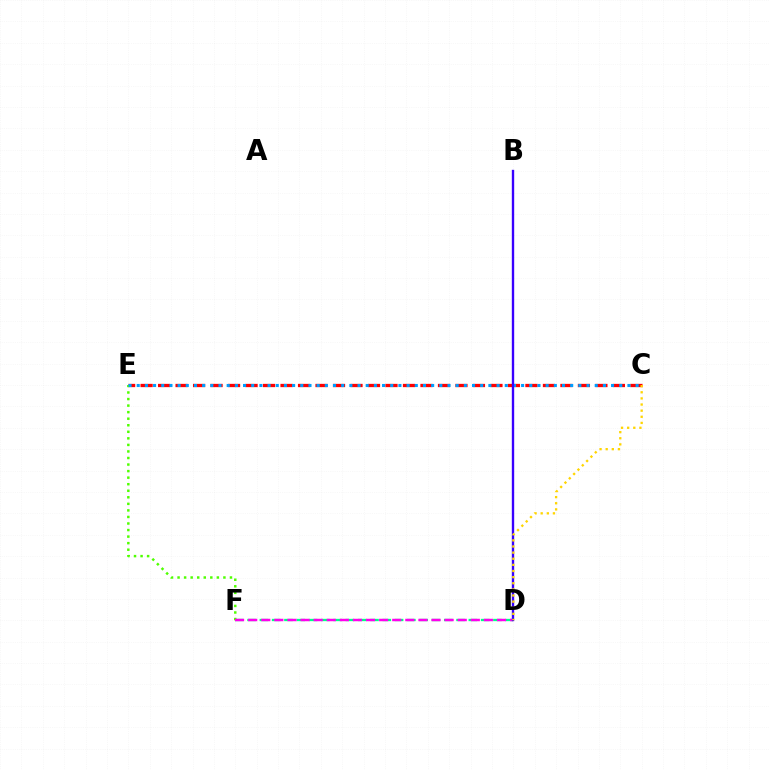{('C', 'E'): [{'color': '#ff0000', 'line_style': 'dashed', 'thickness': 2.38}, {'color': '#009eff', 'line_style': 'dotted', 'thickness': 2.22}], ('D', 'F'): [{'color': '#00ff86', 'line_style': 'dashed', 'thickness': 1.67}, {'color': '#ff00ed', 'line_style': 'dashed', 'thickness': 1.78}], ('E', 'F'): [{'color': '#4fff00', 'line_style': 'dotted', 'thickness': 1.78}], ('B', 'D'): [{'color': '#3700ff', 'line_style': 'solid', 'thickness': 1.7}], ('C', 'D'): [{'color': '#ffd500', 'line_style': 'dotted', 'thickness': 1.66}]}